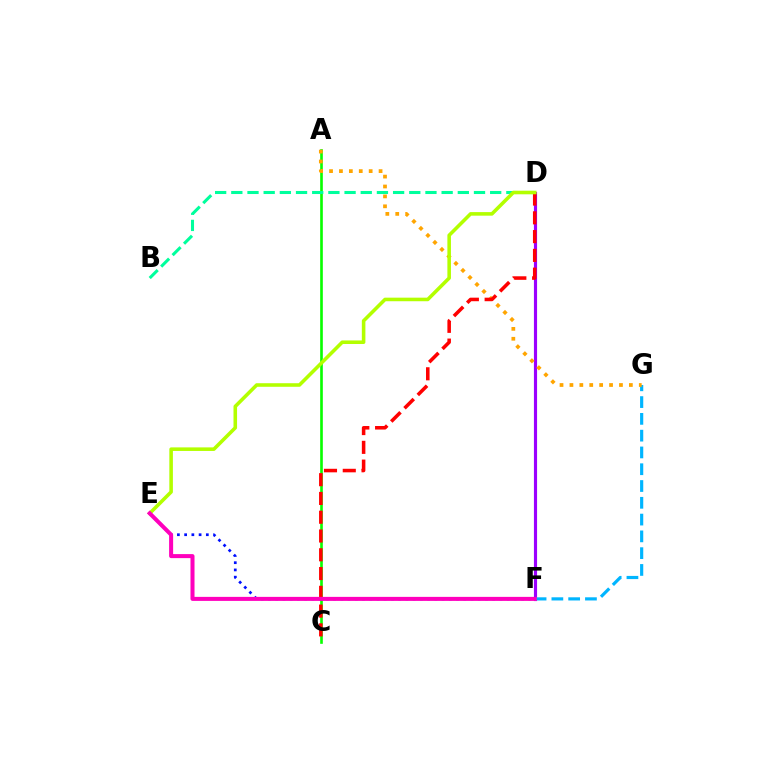{('A', 'C'): [{'color': '#08ff00', 'line_style': 'solid', 'thickness': 1.9}], ('D', 'F'): [{'color': '#9b00ff', 'line_style': 'solid', 'thickness': 2.27}], ('F', 'G'): [{'color': '#00b5ff', 'line_style': 'dashed', 'thickness': 2.28}], ('E', 'F'): [{'color': '#0010ff', 'line_style': 'dotted', 'thickness': 1.97}, {'color': '#ff00bd', 'line_style': 'solid', 'thickness': 2.9}], ('B', 'D'): [{'color': '#00ff9d', 'line_style': 'dashed', 'thickness': 2.2}], ('A', 'G'): [{'color': '#ffa500', 'line_style': 'dotted', 'thickness': 2.69}], ('C', 'D'): [{'color': '#ff0000', 'line_style': 'dashed', 'thickness': 2.55}], ('D', 'E'): [{'color': '#b3ff00', 'line_style': 'solid', 'thickness': 2.57}]}